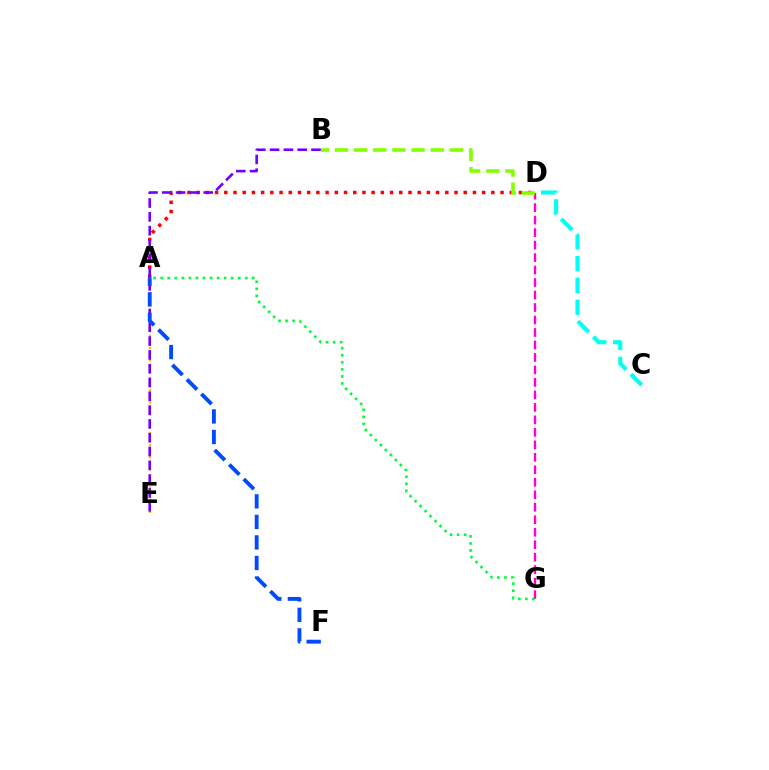{('A', 'E'): [{'color': '#ffbd00', 'line_style': 'dotted', 'thickness': 1.65}], ('D', 'G'): [{'color': '#ff00cf', 'line_style': 'dashed', 'thickness': 1.7}], ('C', 'D'): [{'color': '#00fff6', 'line_style': 'dashed', 'thickness': 2.97}], ('A', 'D'): [{'color': '#ff0000', 'line_style': 'dotted', 'thickness': 2.5}], ('B', 'E'): [{'color': '#7200ff', 'line_style': 'dashed', 'thickness': 1.88}], ('A', 'F'): [{'color': '#004bff', 'line_style': 'dashed', 'thickness': 2.79}], ('B', 'D'): [{'color': '#84ff00', 'line_style': 'dashed', 'thickness': 2.6}], ('A', 'G'): [{'color': '#00ff39', 'line_style': 'dotted', 'thickness': 1.92}]}